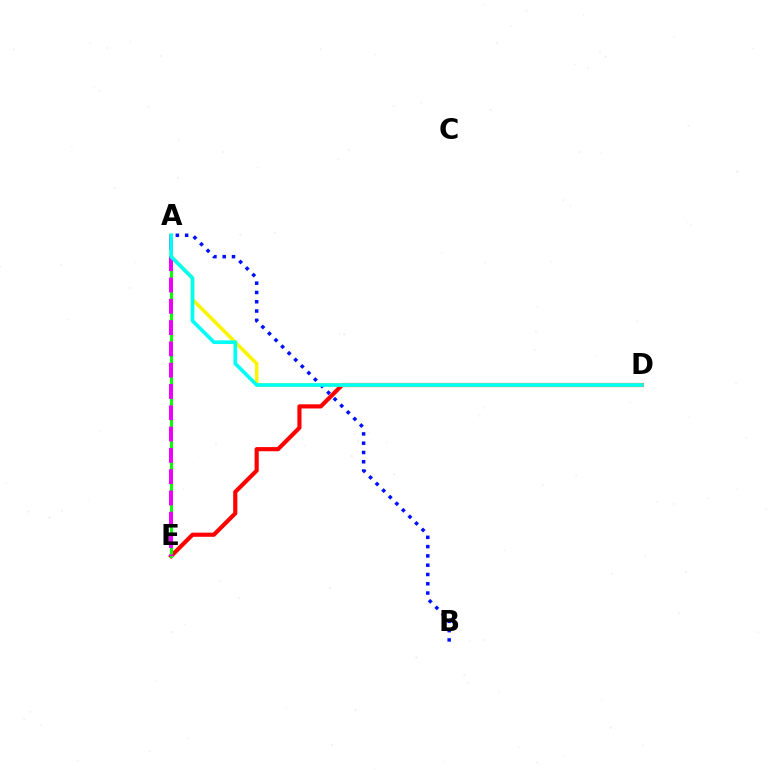{('D', 'E'): [{'color': '#ff0000', 'line_style': 'solid', 'thickness': 2.98}], ('A', 'D'): [{'color': '#fcf500', 'line_style': 'solid', 'thickness': 2.53}, {'color': '#00fff6', 'line_style': 'solid', 'thickness': 2.63}], ('A', 'E'): [{'color': '#08ff00', 'line_style': 'solid', 'thickness': 2.19}, {'color': '#ee00ff', 'line_style': 'dashed', 'thickness': 2.89}], ('A', 'B'): [{'color': '#0010ff', 'line_style': 'dotted', 'thickness': 2.52}]}